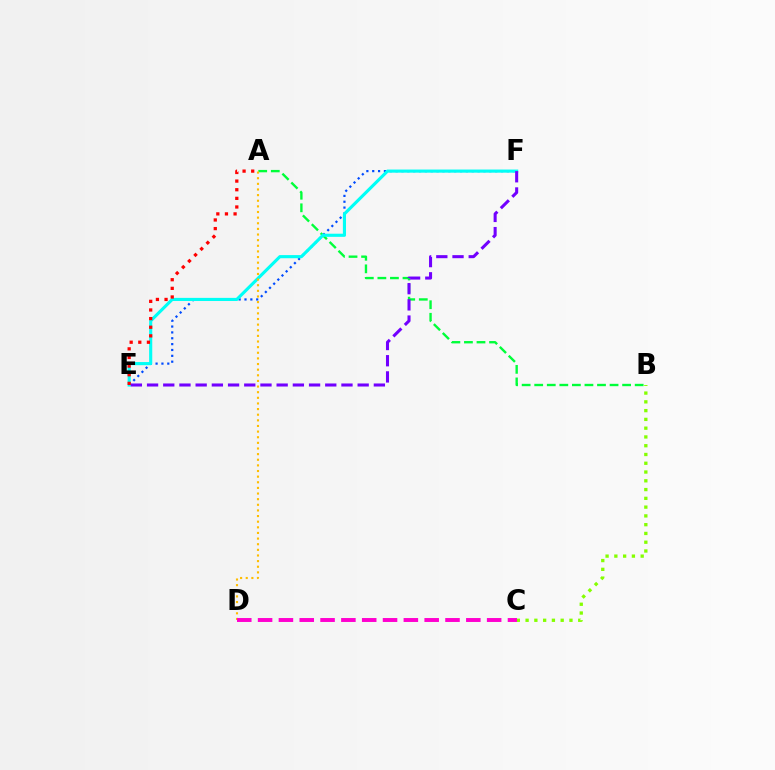{('E', 'F'): [{'color': '#004bff', 'line_style': 'dotted', 'thickness': 1.59}, {'color': '#00fff6', 'line_style': 'solid', 'thickness': 2.25}, {'color': '#7200ff', 'line_style': 'dashed', 'thickness': 2.2}], ('B', 'C'): [{'color': '#84ff00', 'line_style': 'dotted', 'thickness': 2.38}], ('A', 'B'): [{'color': '#00ff39', 'line_style': 'dashed', 'thickness': 1.71}], ('A', 'D'): [{'color': '#ffbd00', 'line_style': 'dotted', 'thickness': 1.53}], ('C', 'D'): [{'color': '#ff00cf', 'line_style': 'dashed', 'thickness': 2.83}], ('A', 'E'): [{'color': '#ff0000', 'line_style': 'dotted', 'thickness': 2.34}]}